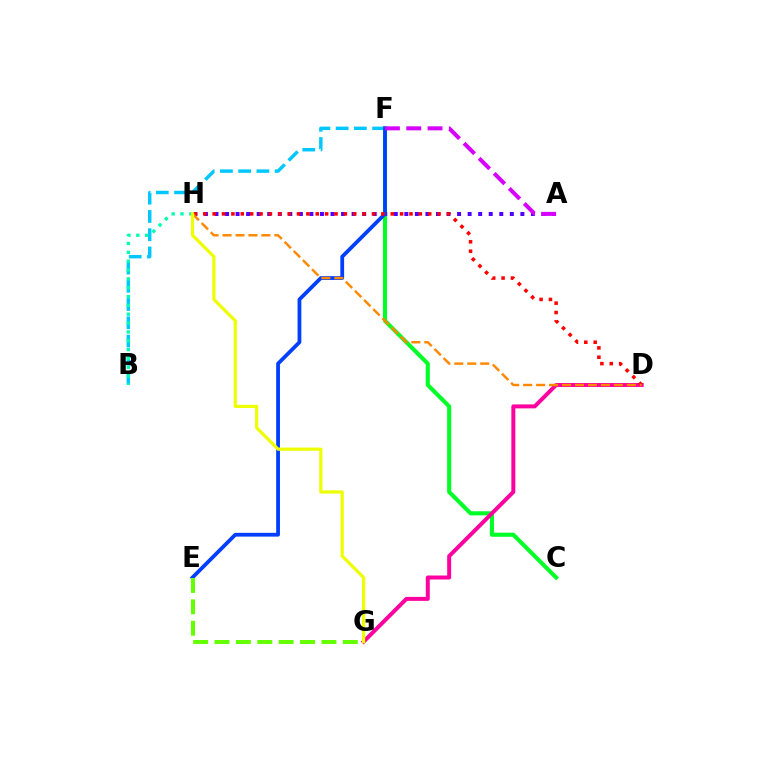{('C', 'F'): [{'color': '#00ff27', 'line_style': 'solid', 'thickness': 2.94}], ('D', 'G'): [{'color': '#ff00a0', 'line_style': 'solid', 'thickness': 2.86}], ('B', 'F'): [{'color': '#00c7ff', 'line_style': 'dashed', 'thickness': 2.48}], ('A', 'H'): [{'color': '#4f00ff', 'line_style': 'dotted', 'thickness': 2.87}], ('E', 'F'): [{'color': '#003fff', 'line_style': 'solid', 'thickness': 2.72}], ('D', 'H'): [{'color': '#ff0000', 'line_style': 'dotted', 'thickness': 2.55}, {'color': '#ff8800', 'line_style': 'dashed', 'thickness': 1.76}], ('E', 'G'): [{'color': '#66ff00', 'line_style': 'dashed', 'thickness': 2.91}], ('B', 'H'): [{'color': '#00ffaf', 'line_style': 'dotted', 'thickness': 2.4}], ('A', 'F'): [{'color': '#d600ff', 'line_style': 'dashed', 'thickness': 2.89}], ('G', 'H'): [{'color': '#eeff00', 'line_style': 'solid', 'thickness': 2.29}]}